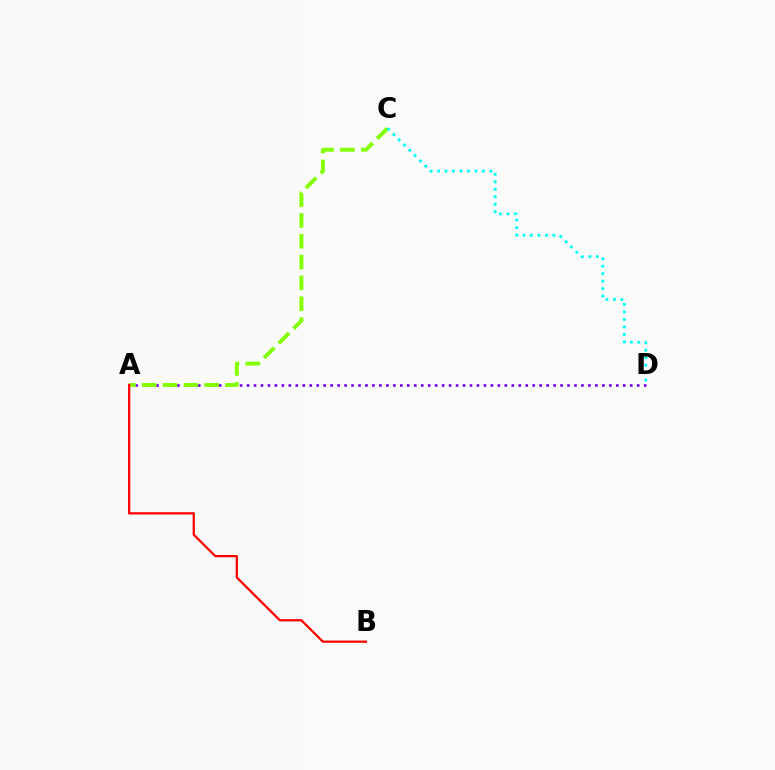{('A', 'D'): [{'color': '#7200ff', 'line_style': 'dotted', 'thickness': 1.89}], ('A', 'C'): [{'color': '#84ff00', 'line_style': 'dashed', 'thickness': 2.83}], ('C', 'D'): [{'color': '#00fff6', 'line_style': 'dotted', 'thickness': 2.03}], ('A', 'B'): [{'color': '#ff0000', 'line_style': 'solid', 'thickness': 1.62}]}